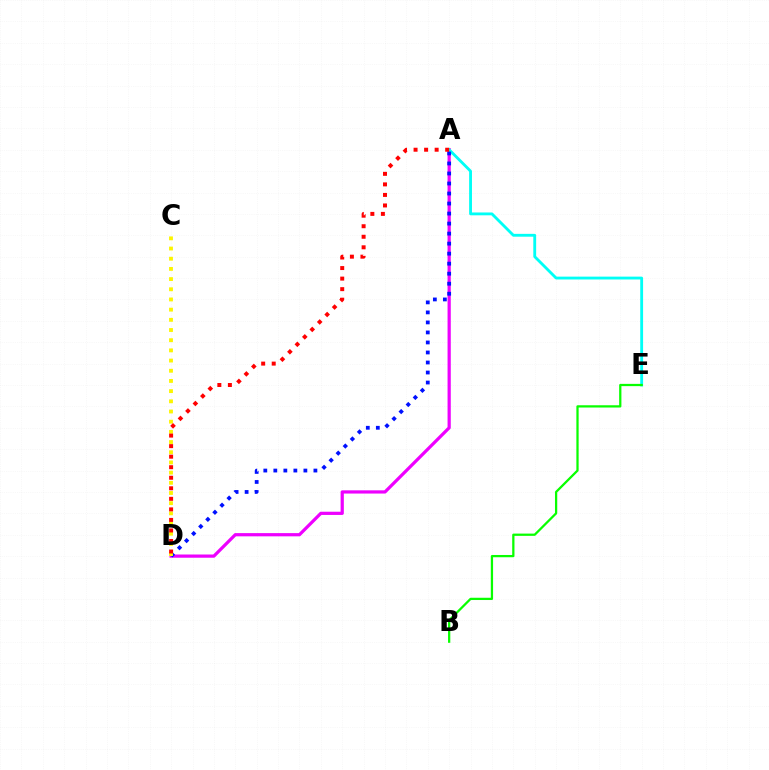{('A', 'D'): [{'color': '#ee00ff', 'line_style': 'solid', 'thickness': 2.32}, {'color': '#0010ff', 'line_style': 'dotted', 'thickness': 2.72}, {'color': '#ff0000', 'line_style': 'dotted', 'thickness': 2.86}], ('A', 'E'): [{'color': '#00fff6', 'line_style': 'solid', 'thickness': 2.05}], ('B', 'E'): [{'color': '#08ff00', 'line_style': 'solid', 'thickness': 1.63}], ('C', 'D'): [{'color': '#fcf500', 'line_style': 'dotted', 'thickness': 2.77}]}